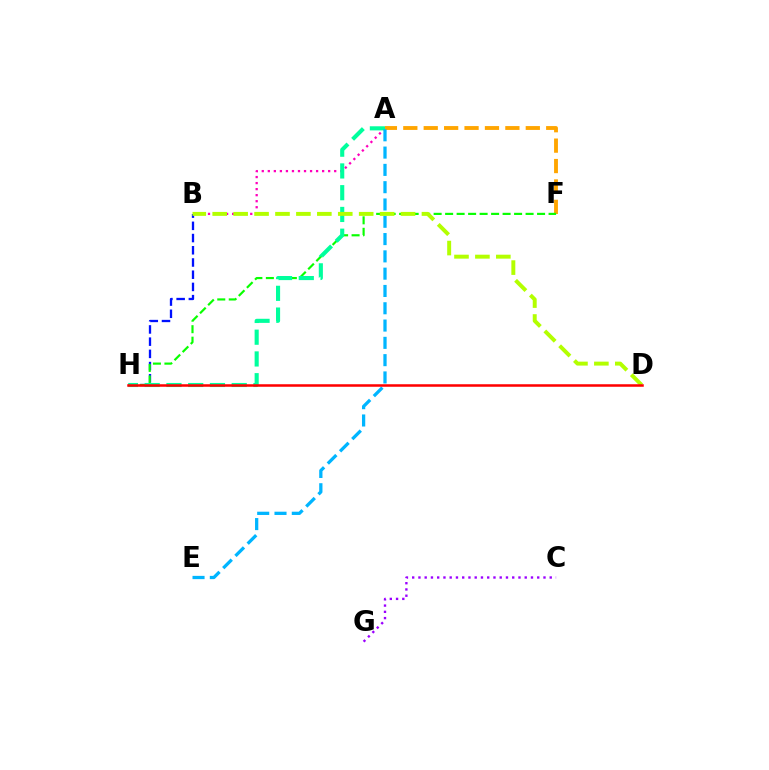{('A', 'B'): [{'color': '#ff00bd', 'line_style': 'dotted', 'thickness': 1.64}], ('C', 'G'): [{'color': '#9b00ff', 'line_style': 'dotted', 'thickness': 1.7}], ('B', 'H'): [{'color': '#0010ff', 'line_style': 'dashed', 'thickness': 1.66}], ('A', 'F'): [{'color': '#ffa500', 'line_style': 'dashed', 'thickness': 2.77}], ('F', 'H'): [{'color': '#08ff00', 'line_style': 'dashed', 'thickness': 1.56}], ('A', 'H'): [{'color': '#00ff9d', 'line_style': 'dashed', 'thickness': 2.96}], ('A', 'E'): [{'color': '#00b5ff', 'line_style': 'dashed', 'thickness': 2.35}], ('B', 'D'): [{'color': '#b3ff00', 'line_style': 'dashed', 'thickness': 2.84}], ('D', 'H'): [{'color': '#ff0000', 'line_style': 'solid', 'thickness': 1.82}]}